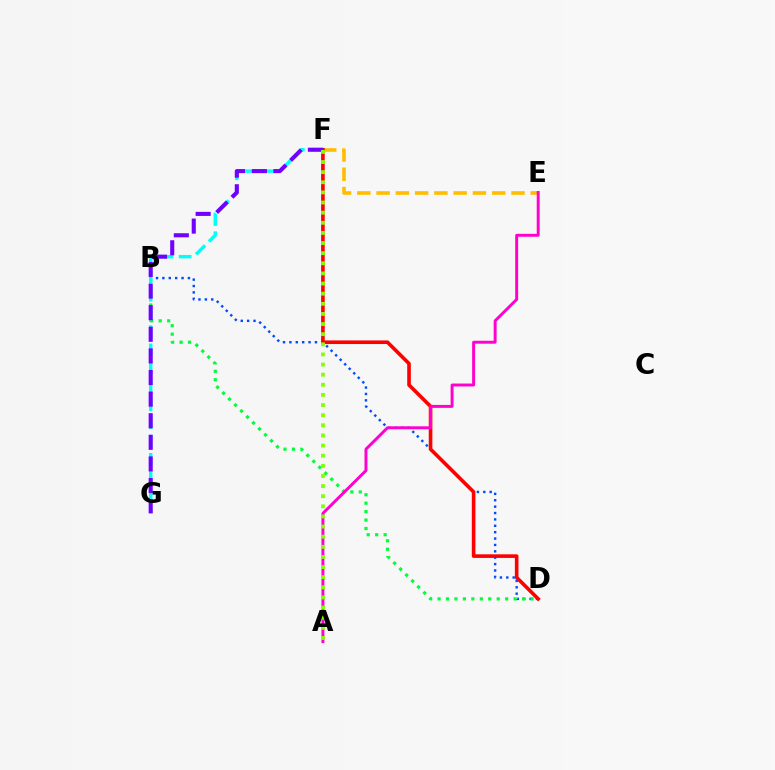{('E', 'F'): [{'color': '#ffbd00', 'line_style': 'dashed', 'thickness': 2.62}], ('B', 'D'): [{'color': '#004bff', 'line_style': 'dotted', 'thickness': 1.73}, {'color': '#00ff39', 'line_style': 'dotted', 'thickness': 2.3}], ('D', 'F'): [{'color': '#ff0000', 'line_style': 'solid', 'thickness': 2.6}], ('A', 'E'): [{'color': '#ff00cf', 'line_style': 'solid', 'thickness': 2.12}], ('F', 'G'): [{'color': '#00fff6', 'line_style': 'dashed', 'thickness': 2.48}, {'color': '#7200ff', 'line_style': 'dashed', 'thickness': 2.94}], ('A', 'F'): [{'color': '#84ff00', 'line_style': 'dotted', 'thickness': 2.75}]}